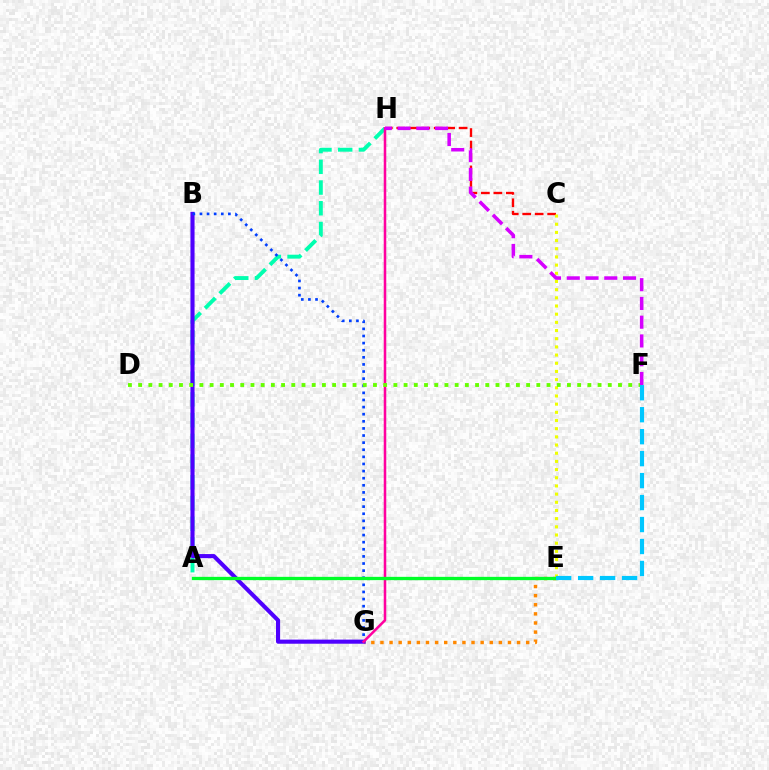{('A', 'H'): [{'color': '#00ffaf', 'line_style': 'dashed', 'thickness': 2.81}], ('E', 'G'): [{'color': '#ff8800', 'line_style': 'dotted', 'thickness': 2.47}], ('B', 'G'): [{'color': '#4f00ff', 'line_style': 'solid', 'thickness': 2.96}, {'color': '#003fff', 'line_style': 'dotted', 'thickness': 1.93}], ('C', 'H'): [{'color': '#ff0000', 'line_style': 'dashed', 'thickness': 1.69}], ('C', 'E'): [{'color': '#eeff00', 'line_style': 'dotted', 'thickness': 2.22}], ('G', 'H'): [{'color': '#ff00a0', 'line_style': 'solid', 'thickness': 1.83}], ('D', 'F'): [{'color': '#66ff00', 'line_style': 'dotted', 'thickness': 2.77}], ('F', 'H'): [{'color': '#d600ff', 'line_style': 'dashed', 'thickness': 2.55}], ('A', 'E'): [{'color': '#00ff27', 'line_style': 'solid', 'thickness': 2.38}], ('E', 'F'): [{'color': '#00c7ff', 'line_style': 'dashed', 'thickness': 2.98}]}